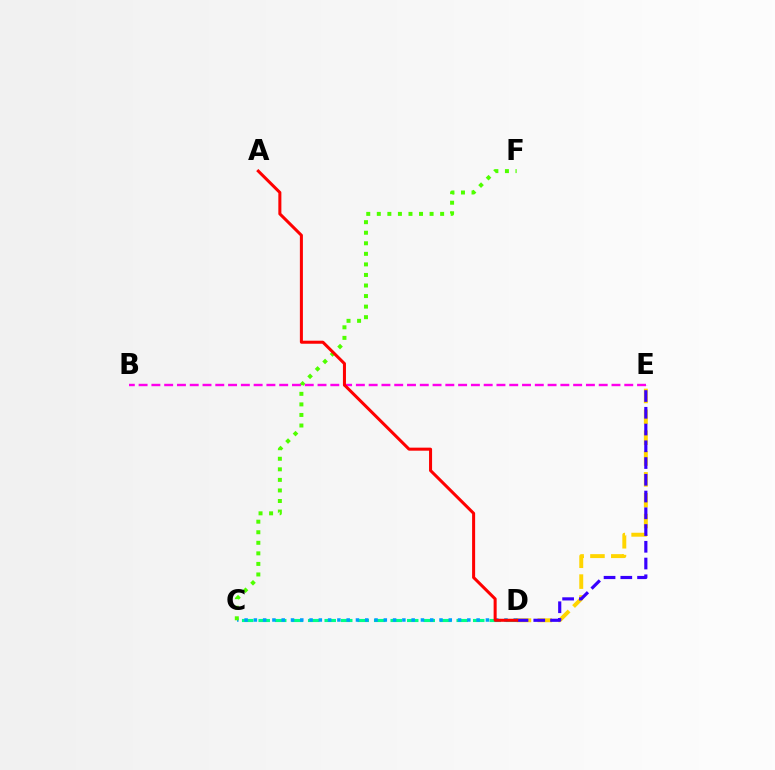{('D', 'E'): [{'color': '#ffd500', 'line_style': 'dashed', 'thickness': 2.83}, {'color': '#3700ff', 'line_style': 'dashed', 'thickness': 2.28}], ('C', 'D'): [{'color': '#00ff86', 'line_style': 'dashed', 'thickness': 2.24}, {'color': '#009eff', 'line_style': 'dotted', 'thickness': 2.52}], ('C', 'F'): [{'color': '#4fff00', 'line_style': 'dotted', 'thickness': 2.87}], ('B', 'E'): [{'color': '#ff00ed', 'line_style': 'dashed', 'thickness': 1.74}], ('A', 'D'): [{'color': '#ff0000', 'line_style': 'solid', 'thickness': 2.18}]}